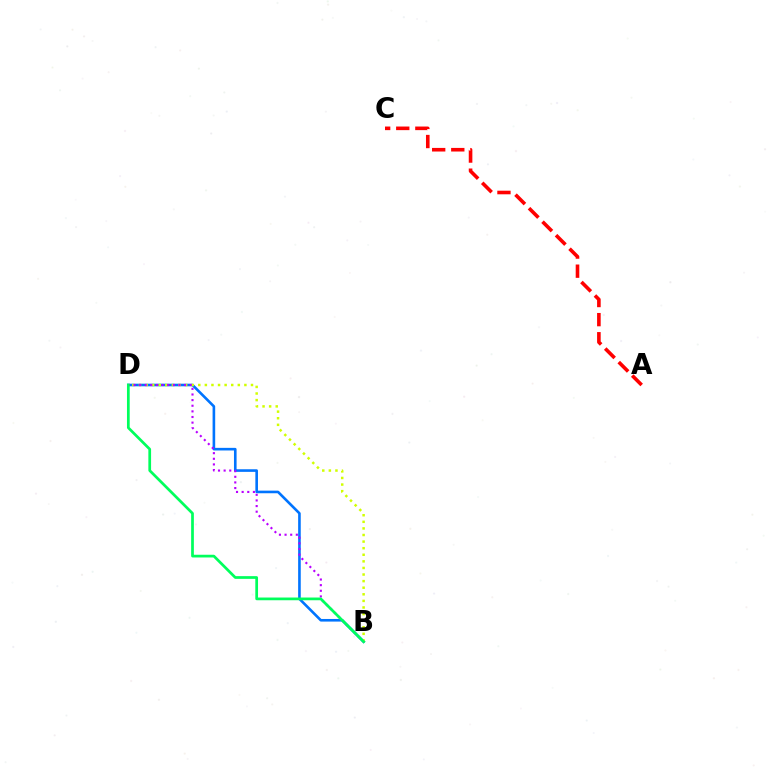{('A', 'C'): [{'color': '#ff0000', 'line_style': 'dashed', 'thickness': 2.6}], ('B', 'D'): [{'color': '#0074ff', 'line_style': 'solid', 'thickness': 1.88}, {'color': '#d1ff00', 'line_style': 'dotted', 'thickness': 1.79}, {'color': '#b900ff', 'line_style': 'dotted', 'thickness': 1.53}, {'color': '#00ff5c', 'line_style': 'solid', 'thickness': 1.96}]}